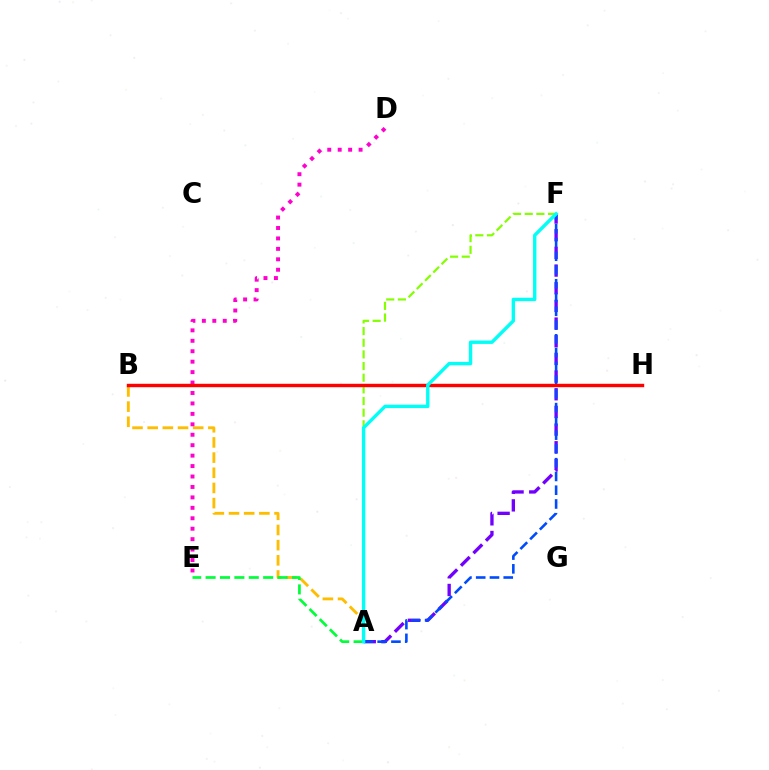{('A', 'F'): [{'color': '#7200ff', 'line_style': 'dashed', 'thickness': 2.4}, {'color': '#84ff00', 'line_style': 'dashed', 'thickness': 1.58}, {'color': '#004bff', 'line_style': 'dashed', 'thickness': 1.87}, {'color': '#00fff6', 'line_style': 'solid', 'thickness': 2.44}], ('A', 'B'): [{'color': '#ffbd00', 'line_style': 'dashed', 'thickness': 2.06}], ('D', 'E'): [{'color': '#ff00cf', 'line_style': 'dotted', 'thickness': 2.84}], ('A', 'E'): [{'color': '#00ff39', 'line_style': 'dashed', 'thickness': 1.96}], ('B', 'H'): [{'color': '#ff0000', 'line_style': 'solid', 'thickness': 2.46}]}